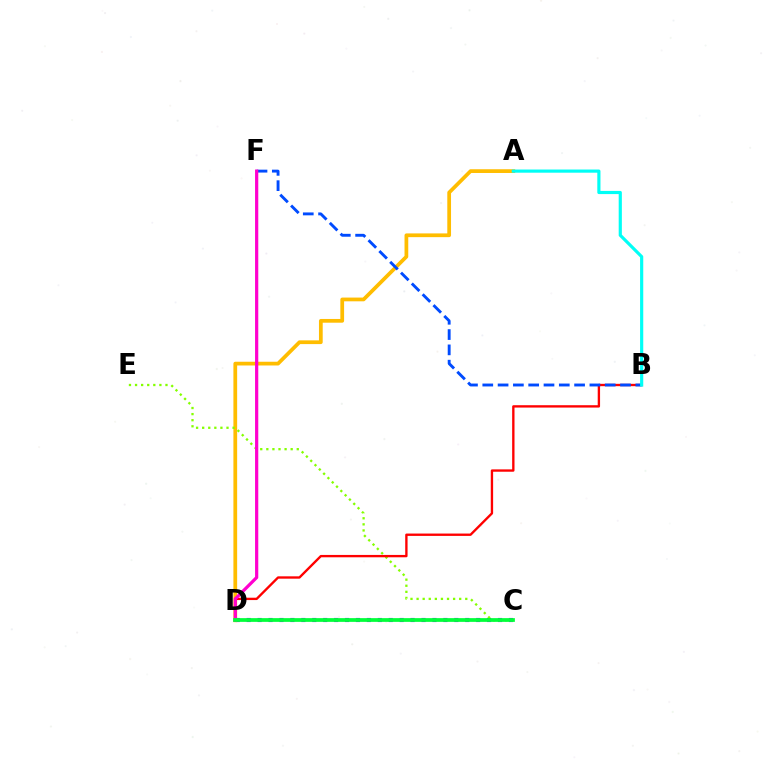{('C', 'D'): [{'color': '#7200ff', 'line_style': 'dotted', 'thickness': 2.97}, {'color': '#00ff39', 'line_style': 'solid', 'thickness': 2.69}], ('A', 'D'): [{'color': '#ffbd00', 'line_style': 'solid', 'thickness': 2.69}], ('C', 'E'): [{'color': '#84ff00', 'line_style': 'dotted', 'thickness': 1.65}], ('B', 'D'): [{'color': '#ff0000', 'line_style': 'solid', 'thickness': 1.69}], ('B', 'F'): [{'color': '#004bff', 'line_style': 'dashed', 'thickness': 2.08}], ('D', 'F'): [{'color': '#ff00cf', 'line_style': 'solid', 'thickness': 2.32}], ('A', 'B'): [{'color': '#00fff6', 'line_style': 'solid', 'thickness': 2.28}]}